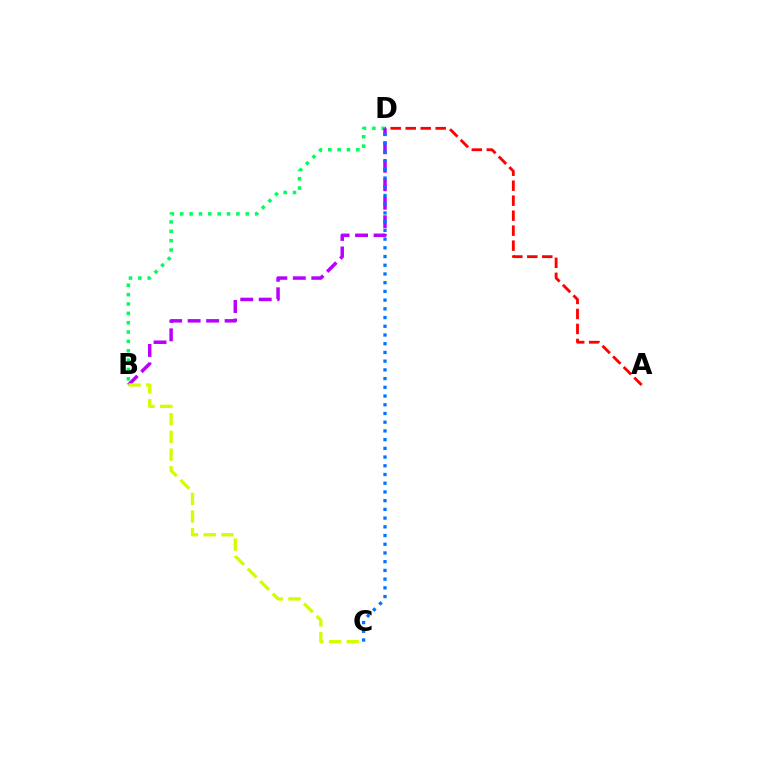{('B', 'D'): [{'color': '#00ff5c', 'line_style': 'dotted', 'thickness': 2.54}, {'color': '#b900ff', 'line_style': 'dashed', 'thickness': 2.51}], ('C', 'D'): [{'color': '#0074ff', 'line_style': 'dotted', 'thickness': 2.37}], ('A', 'D'): [{'color': '#ff0000', 'line_style': 'dashed', 'thickness': 2.04}], ('B', 'C'): [{'color': '#d1ff00', 'line_style': 'dashed', 'thickness': 2.4}]}